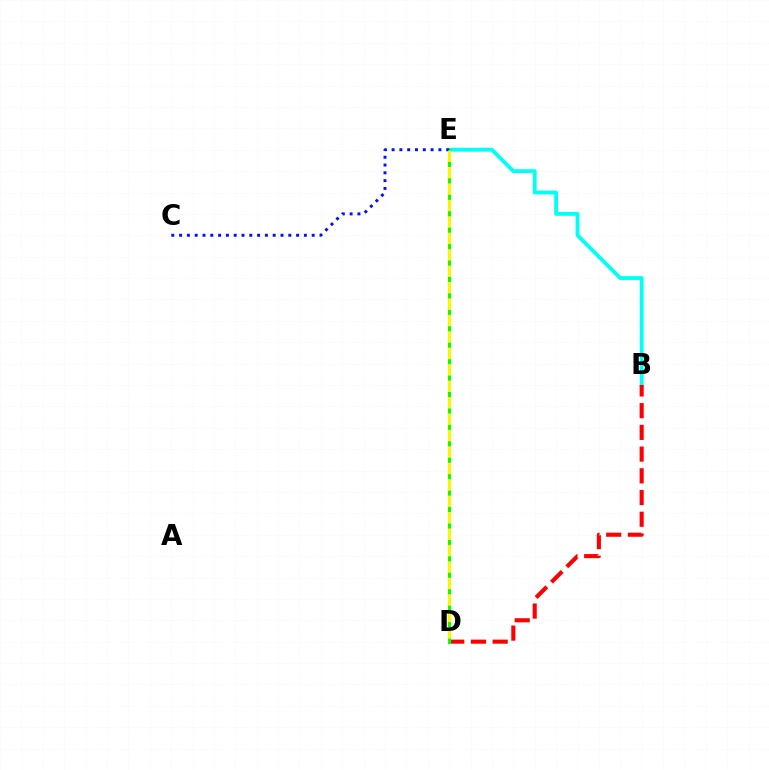{('D', 'E'): [{'color': '#ee00ff', 'line_style': 'dashed', 'thickness': 2.01}, {'color': '#08ff00', 'line_style': 'solid', 'thickness': 2.2}, {'color': '#fcf500', 'line_style': 'dashed', 'thickness': 2.23}], ('B', 'E'): [{'color': '#00fff6', 'line_style': 'solid', 'thickness': 2.74}], ('B', 'D'): [{'color': '#ff0000', 'line_style': 'dashed', 'thickness': 2.95}], ('C', 'E'): [{'color': '#0010ff', 'line_style': 'dotted', 'thickness': 2.12}]}